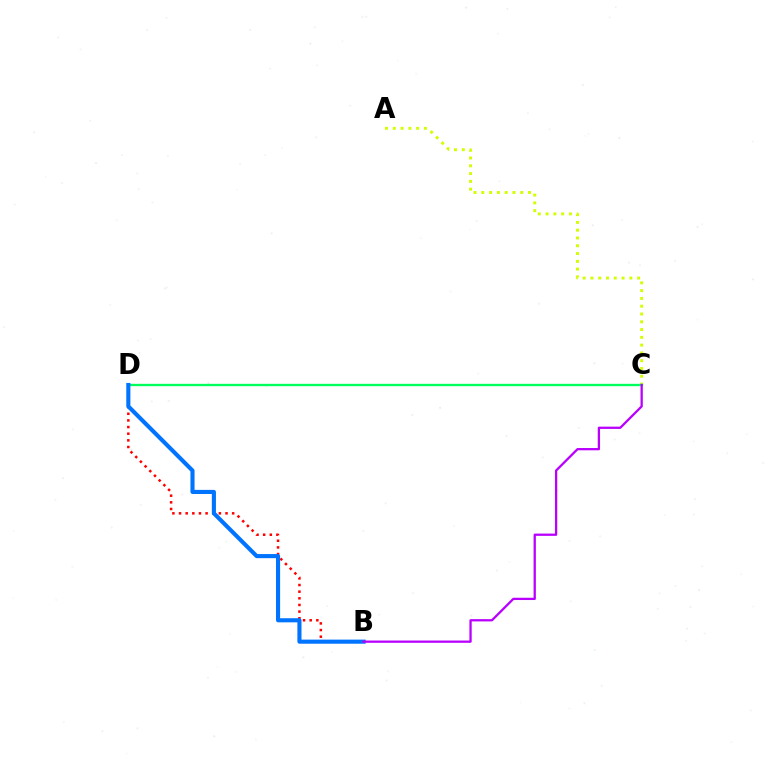{('A', 'C'): [{'color': '#d1ff00', 'line_style': 'dotted', 'thickness': 2.12}], ('C', 'D'): [{'color': '#00ff5c', 'line_style': 'solid', 'thickness': 1.69}], ('B', 'D'): [{'color': '#ff0000', 'line_style': 'dotted', 'thickness': 1.8}, {'color': '#0074ff', 'line_style': 'solid', 'thickness': 2.96}], ('B', 'C'): [{'color': '#b900ff', 'line_style': 'solid', 'thickness': 1.64}]}